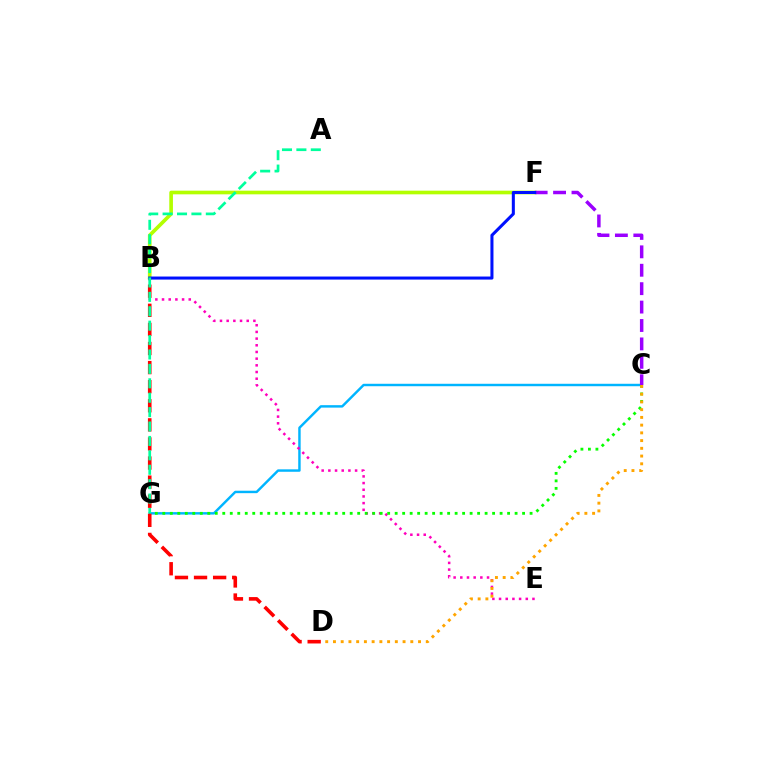{('B', 'F'): [{'color': '#b3ff00', 'line_style': 'solid', 'thickness': 2.63}, {'color': '#0010ff', 'line_style': 'solid', 'thickness': 2.19}], ('C', 'G'): [{'color': '#00b5ff', 'line_style': 'solid', 'thickness': 1.76}, {'color': '#08ff00', 'line_style': 'dotted', 'thickness': 2.04}], ('B', 'E'): [{'color': '#ff00bd', 'line_style': 'dotted', 'thickness': 1.82}], ('C', 'D'): [{'color': '#ffa500', 'line_style': 'dotted', 'thickness': 2.1}], ('B', 'D'): [{'color': '#ff0000', 'line_style': 'dashed', 'thickness': 2.59}], ('C', 'F'): [{'color': '#9b00ff', 'line_style': 'dashed', 'thickness': 2.5}], ('A', 'G'): [{'color': '#00ff9d', 'line_style': 'dashed', 'thickness': 1.96}]}